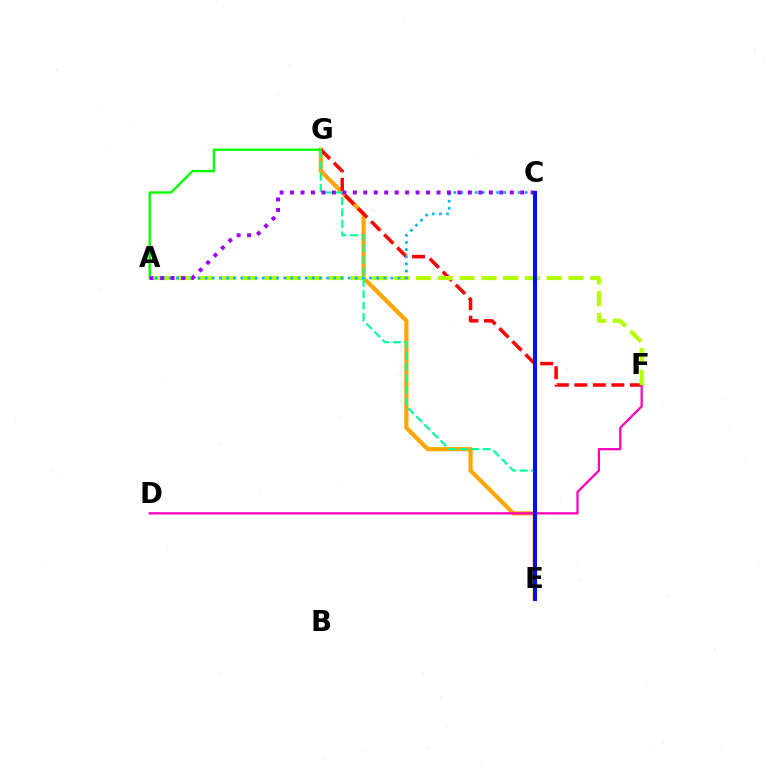{('E', 'G'): [{'color': '#ffa500', 'line_style': 'solid', 'thickness': 2.99}, {'color': '#00ff9d', 'line_style': 'dashed', 'thickness': 1.56}], ('F', 'G'): [{'color': '#ff0000', 'line_style': 'dashed', 'thickness': 2.51}], ('D', 'F'): [{'color': '#ff00bd', 'line_style': 'solid', 'thickness': 1.63}], ('A', 'F'): [{'color': '#b3ff00', 'line_style': 'dashed', 'thickness': 2.96}], ('A', 'C'): [{'color': '#00b5ff', 'line_style': 'dotted', 'thickness': 1.94}, {'color': '#9b00ff', 'line_style': 'dotted', 'thickness': 2.84}], ('A', 'G'): [{'color': '#08ff00', 'line_style': 'solid', 'thickness': 1.71}], ('C', 'E'): [{'color': '#0010ff', 'line_style': 'solid', 'thickness': 2.91}]}